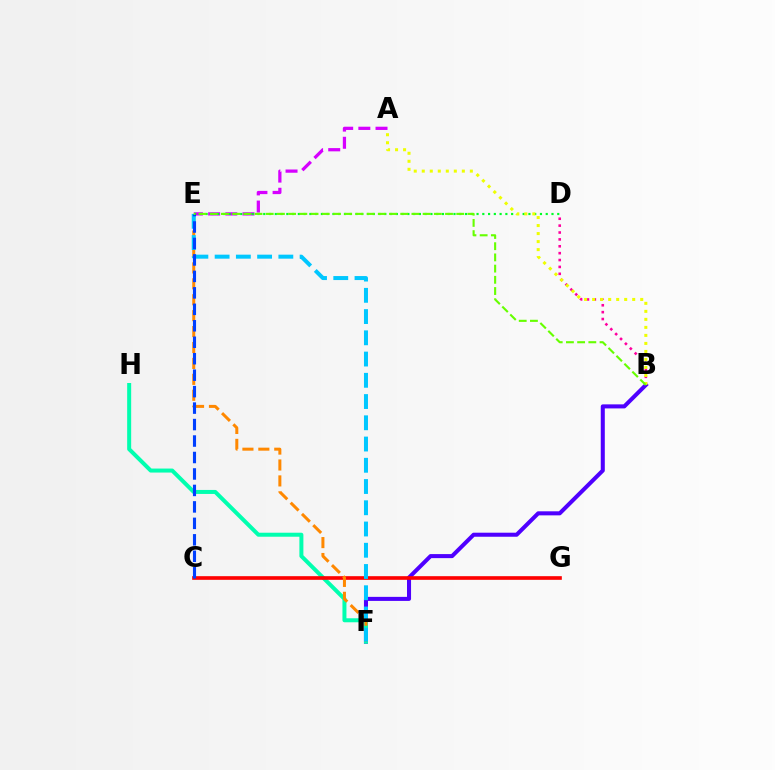{('A', 'E'): [{'color': '#d600ff', 'line_style': 'dashed', 'thickness': 2.33}], ('B', 'F'): [{'color': '#4f00ff', 'line_style': 'solid', 'thickness': 2.91}], ('F', 'H'): [{'color': '#00ffaf', 'line_style': 'solid', 'thickness': 2.88}], ('C', 'G'): [{'color': '#ff0000', 'line_style': 'solid', 'thickness': 2.62}], ('E', 'F'): [{'color': '#ff8800', 'line_style': 'dashed', 'thickness': 2.16}, {'color': '#00c7ff', 'line_style': 'dashed', 'thickness': 2.89}], ('D', 'E'): [{'color': '#00ff27', 'line_style': 'dotted', 'thickness': 1.57}], ('B', 'D'): [{'color': '#ff00a0', 'line_style': 'dotted', 'thickness': 1.87}], ('C', 'E'): [{'color': '#003fff', 'line_style': 'dashed', 'thickness': 2.24}], ('A', 'B'): [{'color': '#eeff00', 'line_style': 'dotted', 'thickness': 2.18}], ('B', 'E'): [{'color': '#66ff00', 'line_style': 'dashed', 'thickness': 1.52}]}